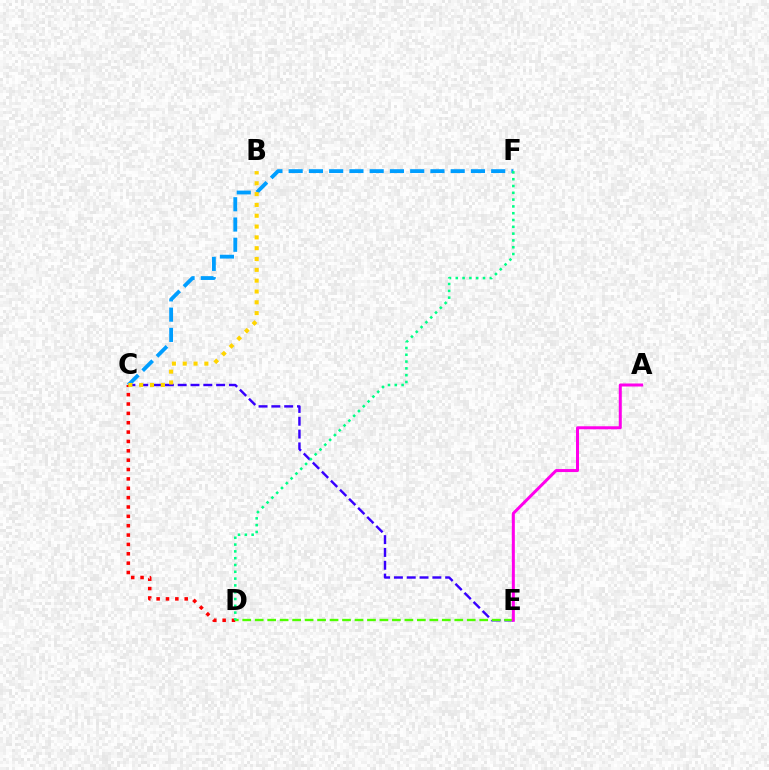{('C', 'E'): [{'color': '#3700ff', 'line_style': 'dashed', 'thickness': 1.74}], ('C', 'D'): [{'color': '#ff0000', 'line_style': 'dotted', 'thickness': 2.54}], ('D', 'E'): [{'color': '#4fff00', 'line_style': 'dashed', 'thickness': 1.69}], ('C', 'F'): [{'color': '#009eff', 'line_style': 'dashed', 'thickness': 2.75}], ('B', 'C'): [{'color': '#ffd500', 'line_style': 'dotted', 'thickness': 2.94}], ('D', 'F'): [{'color': '#00ff86', 'line_style': 'dotted', 'thickness': 1.85}], ('A', 'E'): [{'color': '#ff00ed', 'line_style': 'solid', 'thickness': 2.17}]}